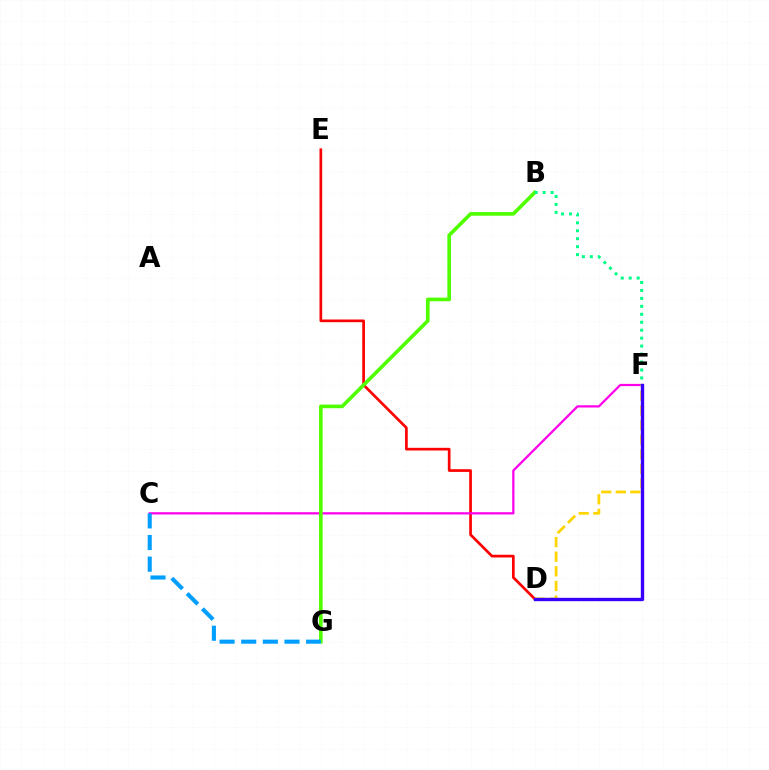{('D', 'E'): [{'color': '#ff0000', 'line_style': 'solid', 'thickness': 1.94}], ('C', 'F'): [{'color': '#ff00ed', 'line_style': 'solid', 'thickness': 1.62}], ('B', 'G'): [{'color': '#4fff00', 'line_style': 'solid', 'thickness': 2.62}], ('B', 'F'): [{'color': '#00ff86', 'line_style': 'dotted', 'thickness': 2.16}], ('D', 'F'): [{'color': '#ffd500', 'line_style': 'dashed', 'thickness': 1.99}, {'color': '#3700ff', 'line_style': 'solid', 'thickness': 2.42}], ('C', 'G'): [{'color': '#009eff', 'line_style': 'dashed', 'thickness': 2.94}]}